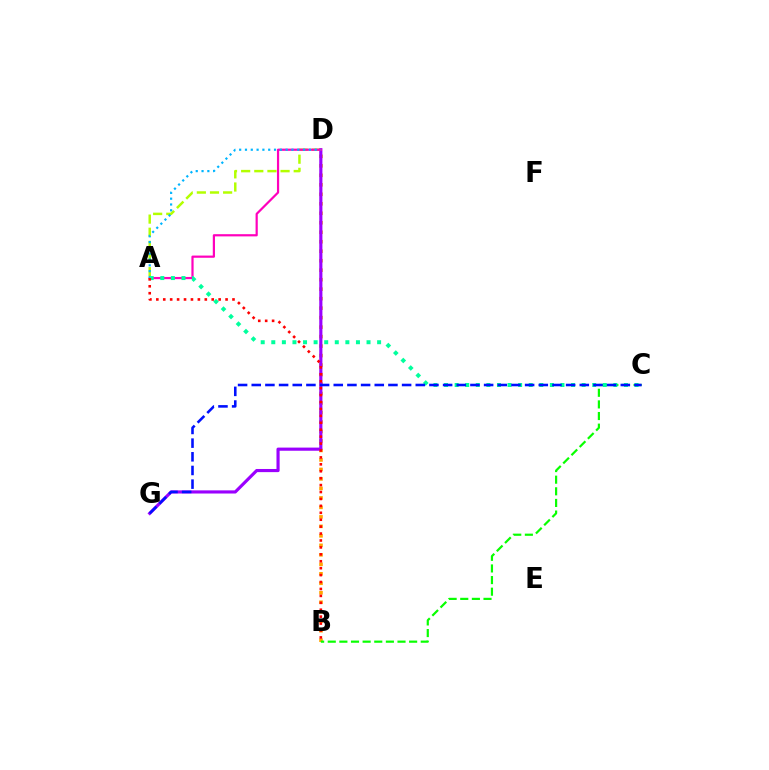{('A', 'D'): [{'color': '#b3ff00', 'line_style': 'dashed', 'thickness': 1.78}, {'color': '#ff00bd', 'line_style': 'solid', 'thickness': 1.59}, {'color': '#00b5ff', 'line_style': 'dotted', 'thickness': 1.58}], ('B', 'D'): [{'color': '#ffa500', 'line_style': 'dotted', 'thickness': 2.58}], ('B', 'C'): [{'color': '#08ff00', 'line_style': 'dashed', 'thickness': 1.58}], ('D', 'G'): [{'color': '#9b00ff', 'line_style': 'solid', 'thickness': 2.27}], ('A', 'C'): [{'color': '#00ff9d', 'line_style': 'dotted', 'thickness': 2.88}], ('C', 'G'): [{'color': '#0010ff', 'line_style': 'dashed', 'thickness': 1.86}], ('A', 'B'): [{'color': '#ff0000', 'line_style': 'dotted', 'thickness': 1.88}]}